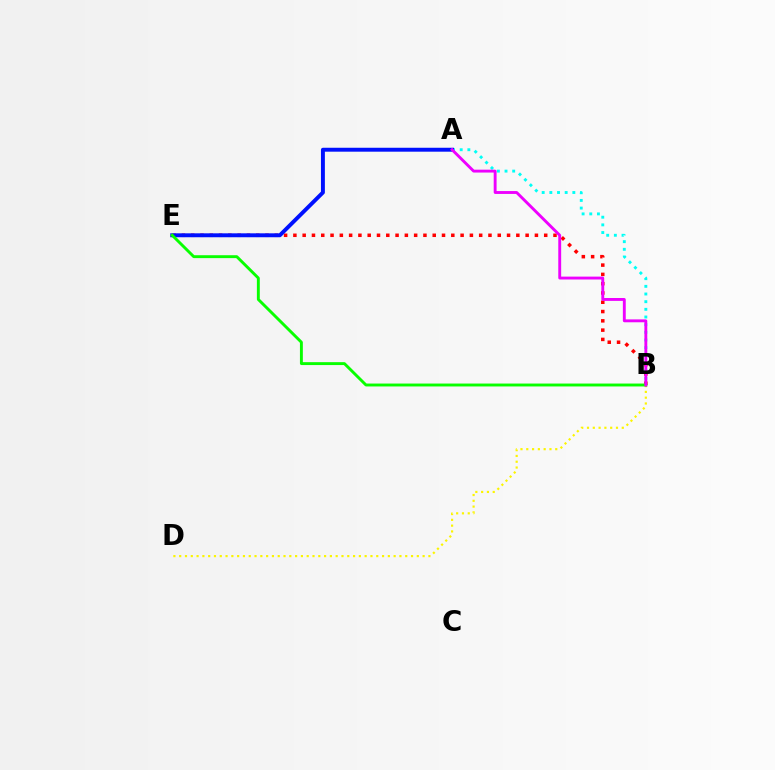{('B', 'E'): [{'color': '#ff0000', 'line_style': 'dotted', 'thickness': 2.52}, {'color': '#08ff00', 'line_style': 'solid', 'thickness': 2.09}], ('A', 'B'): [{'color': '#00fff6', 'line_style': 'dotted', 'thickness': 2.08}, {'color': '#ee00ff', 'line_style': 'solid', 'thickness': 2.08}], ('A', 'E'): [{'color': '#0010ff', 'line_style': 'solid', 'thickness': 2.83}], ('B', 'D'): [{'color': '#fcf500', 'line_style': 'dotted', 'thickness': 1.57}]}